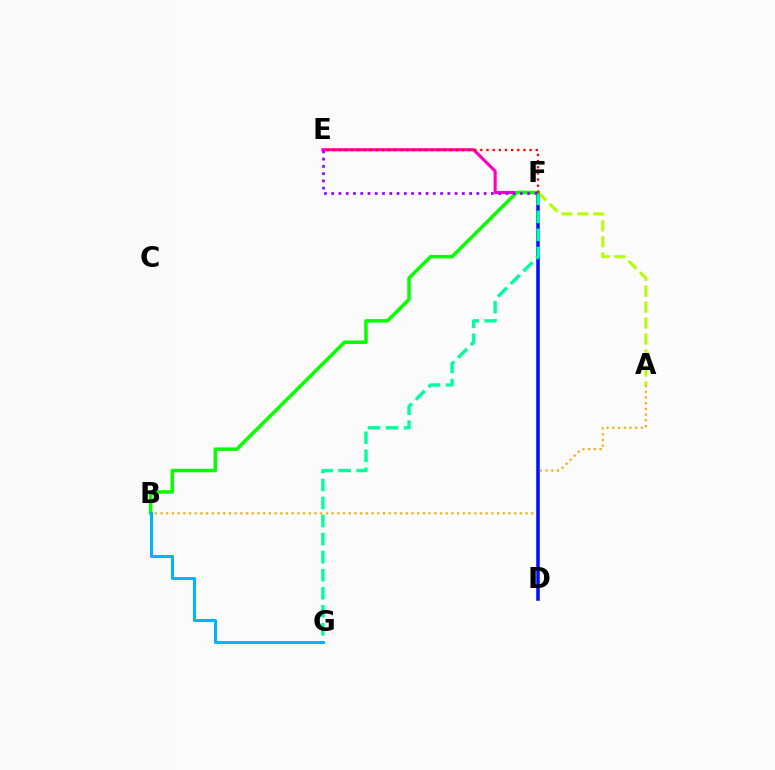{('A', 'B'): [{'color': '#ffa500', 'line_style': 'dotted', 'thickness': 1.55}], ('E', 'F'): [{'color': '#ff00bd', 'line_style': 'solid', 'thickness': 2.26}, {'color': '#ff0000', 'line_style': 'dotted', 'thickness': 1.67}, {'color': '#9b00ff', 'line_style': 'dotted', 'thickness': 1.97}], ('D', 'F'): [{'color': '#0010ff', 'line_style': 'solid', 'thickness': 2.54}], ('A', 'F'): [{'color': '#b3ff00', 'line_style': 'dashed', 'thickness': 2.17}], ('F', 'G'): [{'color': '#00ff9d', 'line_style': 'dashed', 'thickness': 2.45}], ('B', 'F'): [{'color': '#08ff00', 'line_style': 'solid', 'thickness': 2.52}], ('B', 'G'): [{'color': '#00b5ff', 'line_style': 'solid', 'thickness': 2.18}]}